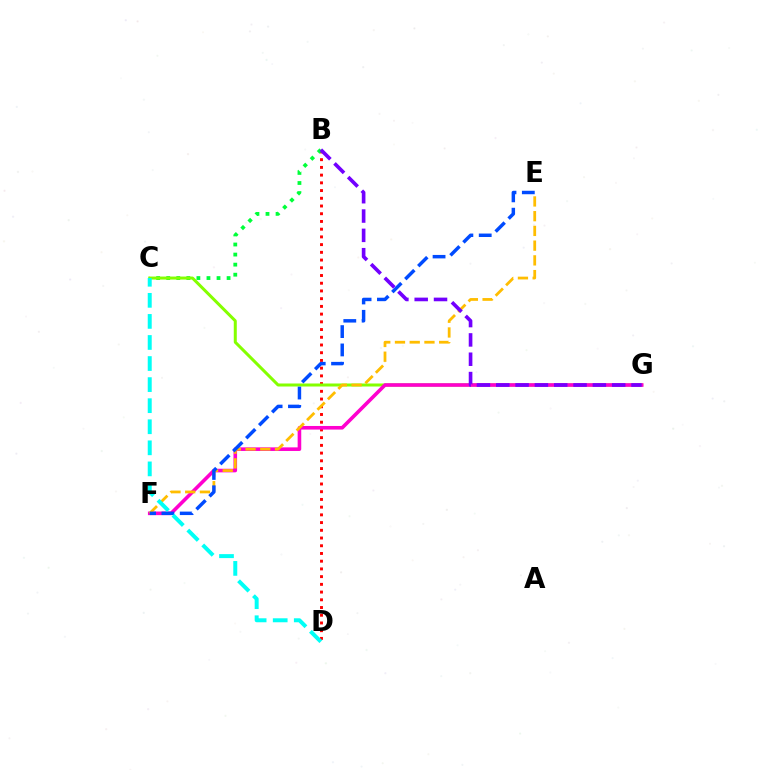{('B', 'D'): [{'color': '#ff0000', 'line_style': 'dotted', 'thickness': 2.1}], ('B', 'C'): [{'color': '#00ff39', 'line_style': 'dotted', 'thickness': 2.73}], ('C', 'G'): [{'color': '#84ff00', 'line_style': 'solid', 'thickness': 2.17}], ('F', 'G'): [{'color': '#ff00cf', 'line_style': 'solid', 'thickness': 2.59}], ('E', 'F'): [{'color': '#ffbd00', 'line_style': 'dashed', 'thickness': 2.0}, {'color': '#004bff', 'line_style': 'dashed', 'thickness': 2.49}], ('B', 'G'): [{'color': '#7200ff', 'line_style': 'dashed', 'thickness': 2.62}], ('C', 'D'): [{'color': '#00fff6', 'line_style': 'dashed', 'thickness': 2.86}]}